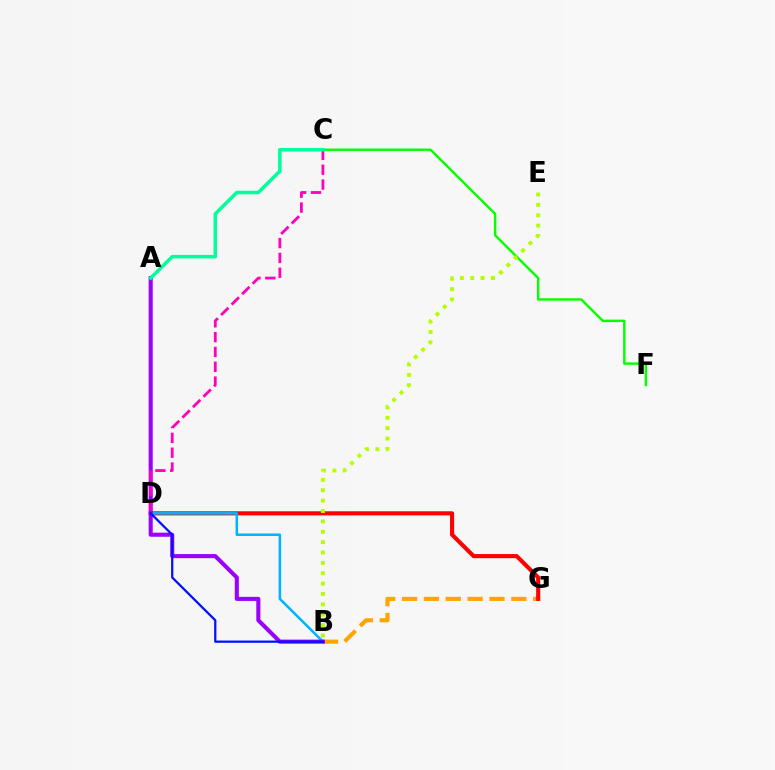{('B', 'G'): [{'color': '#ffa500', 'line_style': 'dashed', 'thickness': 2.97}], ('D', 'G'): [{'color': '#ff0000', 'line_style': 'solid', 'thickness': 2.96}], ('C', 'F'): [{'color': '#08ff00', 'line_style': 'solid', 'thickness': 1.76}], ('B', 'D'): [{'color': '#00b5ff', 'line_style': 'solid', 'thickness': 1.83}, {'color': '#0010ff', 'line_style': 'solid', 'thickness': 1.61}], ('B', 'E'): [{'color': '#b3ff00', 'line_style': 'dotted', 'thickness': 2.82}], ('A', 'B'): [{'color': '#9b00ff', 'line_style': 'solid', 'thickness': 2.94}], ('C', 'D'): [{'color': '#ff00bd', 'line_style': 'dashed', 'thickness': 2.02}], ('A', 'C'): [{'color': '#00ff9d', 'line_style': 'solid', 'thickness': 2.53}]}